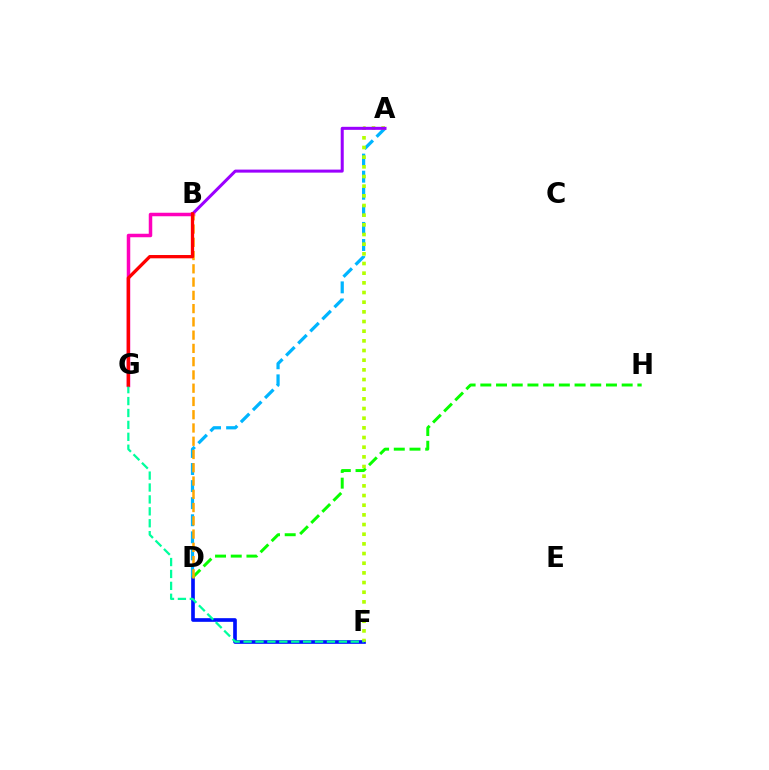{('D', 'F'): [{'color': '#0010ff', 'line_style': 'solid', 'thickness': 2.64}], ('A', 'D'): [{'color': '#00b5ff', 'line_style': 'dashed', 'thickness': 2.32}], ('D', 'H'): [{'color': '#08ff00', 'line_style': 'dashed', 'thickness': 2.13}], ('A', 'F'): [{'color': '#b3ff00', 'line_style': 'dotted', 'thickness': 2.63}], ('A', 'B'): [{'color': '#9b00ff', 'line_style': 'solid', 'thickness': 2.18}], ('B', 'G'): [{'color': '#ff00bd', 'line_style': 'solid', 'thickness': 2.52}, {'color': '#ff0000', 'line_style': 'solid', 'thickness': 2.37}], ('B', 'D'): [{'color': '#ffa500', 'line_style': 'dashed', 'thickness': 1.8}], ('F', 'G'): [{'color': '#00ff9d', 'line_style': 'dashed', 'thickness': 1.62}]}